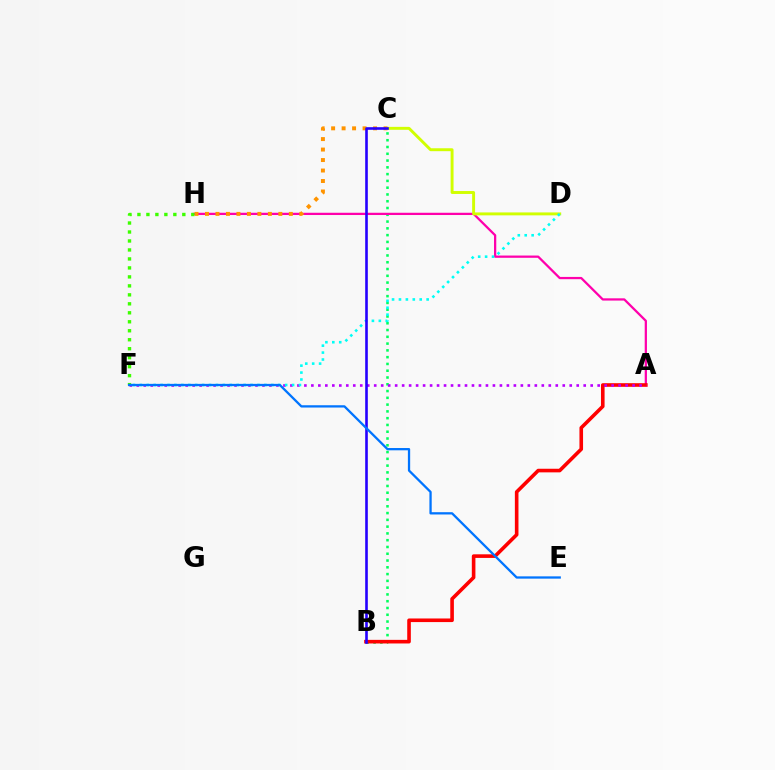{('B', 'C'): [{'color': '#00ff5c', 'line_style': 'dotted', 'thickness': 1.84}, {'color': '#2500ff', 'line_style': 'solid', 'thickness': 1.88}], ('A', 'H'): [{'color': '#ff00ac', 'line_style': 'solid', 'thickness': 1.63}], ('A', 'B'): [{'color': '#ff0000', 'line_style': 'solid', 'thickness': 2.6}], ('C', 'H'): [{'color': '#ff9400', 'line_style': 'dotted', 'thickness': 2.85}], ('C', 'D'): [{'color': '#d1ff00', 'line_style': 'solid', 'thickness': 2.1}], ('A', 'F'): [{'color': '#b900ff', 'line_style': 'dotted', 'thickness': 1.9}], ('F', 'H'): [{'color': '#3dff00', 'line_style': 'dotted', 'thickness': 2.44}], ('D', 'F'): [{'color': '#00fff6', 'line_style': 'dotted', 'thickness': 1.88}], ('E', 'F'): [{'color': '#0074ff', 'line_style': 'solid', 'thickness': 1.65}]}